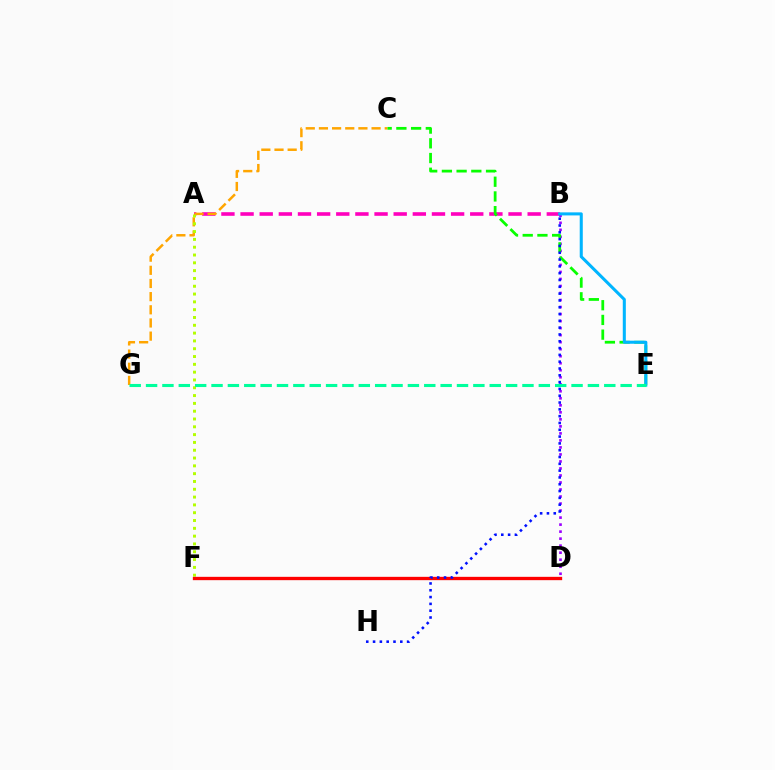{('A', 'B'): [{'color': '#ff00bd', 'line_style': 'dashed', 'thickness': 2.6}], ('C', 'G'): [{'color': '#ffa500', 'line_style': 'dashed', 'thickness': 1.79}], ('B', 'D'): [{'color': '#9b00ff', 'line_style': 'dotted', 'thickness': 1.91}], ('C', 'E'): [{'color': '#08ff00', 'line_style': 'dashed', 'thickness': 2.0}], ('A', 'F'): [{'color': '#b3ff00', 'line_style': 'dotted', 'thickness': 2.12}], ('B', 'E'): [{'color': '#00b5ff', 'line_style': 'solid', 'thickness': 2.2}], ('D', 'F'): [{'color': '#ff0000', 'line_style': 'solid', 'thickness': 2.4}], ('E', 'G'): [{'color': '#00ff9d', 'line_style': 'dashed', 'thickness': 2.22}], ('B', 'H'): [{'color': '#0010ff', 'line_style': 'dotted', 'thickness': 1.85}]}